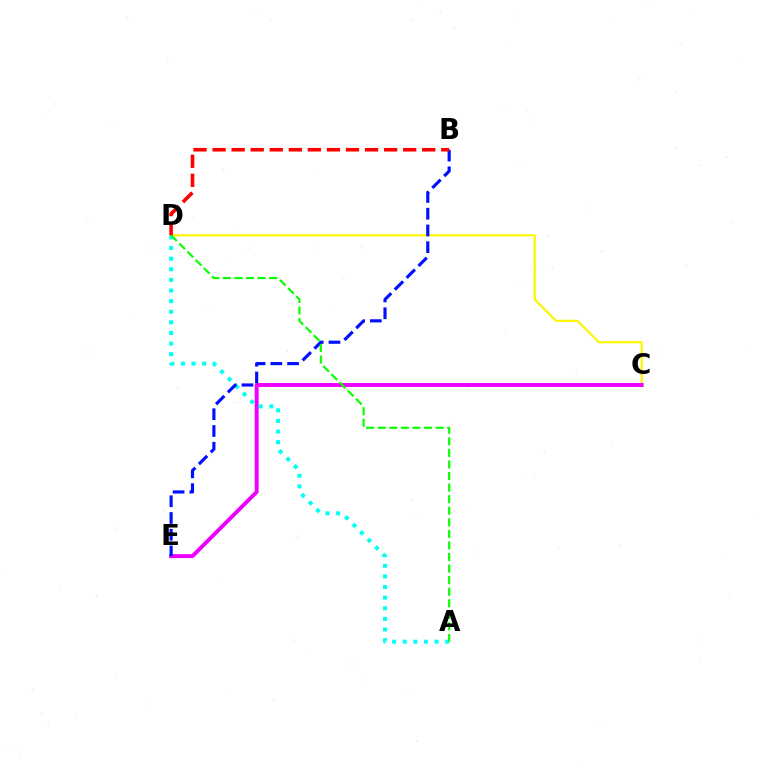{('C', 'D'): [{'color': '#fcf500', 'line_style': 'solid', 'thickness': 1.56}], ('C', 'E'): [{'color': '#ee00ff', 'line_style': 'solid', 'thickness': 2.83}], ('A', 'D'): [{'color': '#00fff6', 'line_style': 'dotted', 'thickness': 2.88}, {'color': '#08ff00', 'line_style': 'dashed', 'thickness': 1.57}], ('B', 'E'): [{'color': '#0010ff', 'line_style': 'dashed', 'thickness': 2.28}], ('B', 'D'): [{'color': '#ff0000', 'line_style': 'dashed', 'thickness': 2.59}]}